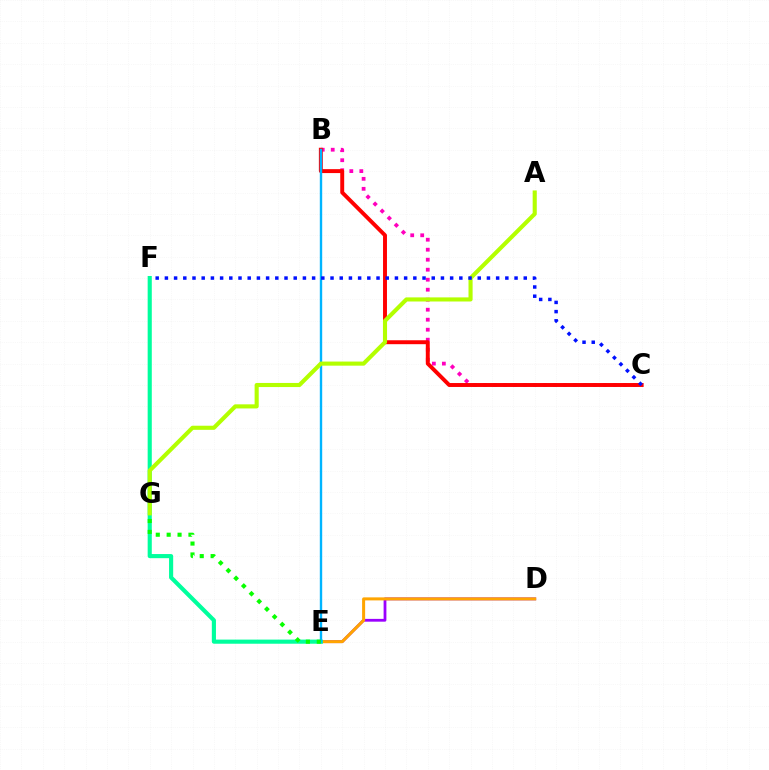{('B', 'C'): [{'color': '#ff00bd', 'line_style': 'dotted', 'thickness': 2.72}, {'color': '#ff0000', 'line_style': 'solid', 'thickness': 2.83}], ('D', 'E'): [{'color': '#9b00ff', 'line_style': 'solid', 'thickness': 2.01}, {'color': '#ffa500', 'line_style': 'solid', 'thickness': 2.18}], ('E', 'F'): [{'color': '#00ff9d', 'line_style': 'solid', 'thickness': 2.97}], ('B', 'E'): [{'color': '#00b5ff', 'line_style': 'solid', 'thickness': 1.71}], ('A', 'G'): [{'color': '#b3ff00', 'line_style': 'solid', 'thickness': 2.96}], ('C', 'F'): [{'color': '#0010ff', 'line_style': 'dotted', 'thickness': 2.5}], ('E', 'G'): [{'color': '#08ff00', 'line_style': 'dotted', 'thickness': 2.96}]}